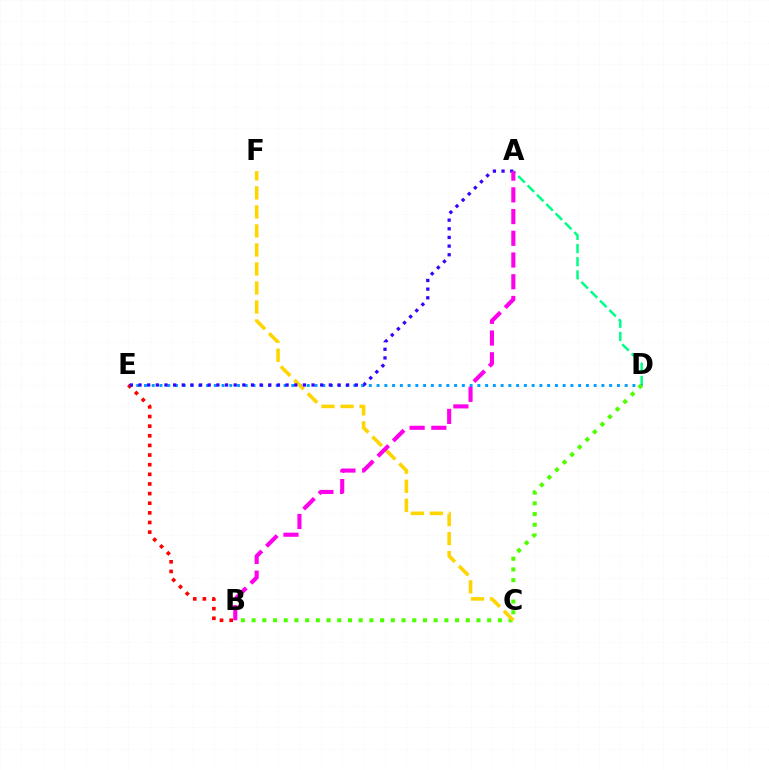{('A', 'D'): [{'color': '#00ff86', 'line_style': 'dashed', 'thickness': 1.79}], ('D', 'E'): [{'color': '#009eff', 'line_style': 'dotted', 'thickness': 2.11}], ('B', 'D'): [{'color': '#4fff00', 'line_style': 'dotted', 'thickness': 2.91}], ('B', 'E'): [{'color': '#ff0000', 'line_style': 'dotted', 'thickness': 2.62}], ('C', 'F'): [{'color': '#ffd500', 'line_style': 'dashed', 'thickness': 2.58}], ('A', 'E'): [{'color': '#3700ff', 'line_style': 'dotted', 'thickness': 2.35}], ('A', 'B'): [{'color': '#ff00ed', 'line_style': 'dashed', 'thickness': 2.95}]}